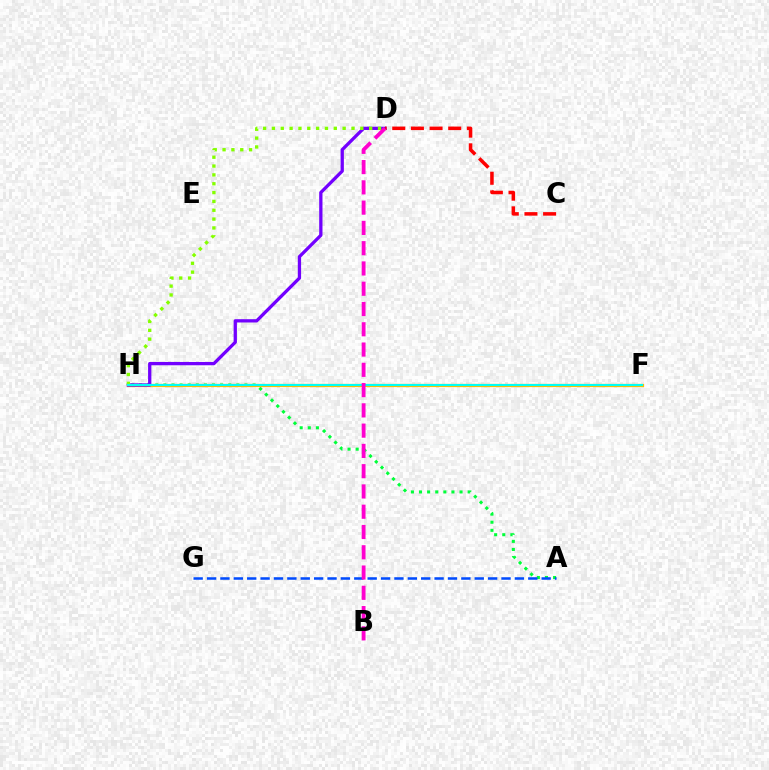{('A', 'H'): [{'color': '#00ff39', 'line_style': 'dotted', 'thickness': 2.2}], ('A', 'G'): [{'color': '#004bff', 'line_style': 'dashed', 'thickness': 1.82}], ('F', 'H'): [{'color': '#ffbd00', 'line_style': 'solid', 'thickness': 2.32}, {'color': '#00fff6', 'line_style': 'solid', 'thickness': 1.51}], ('D', 'H'): [{'color': '#7200ff', 'line_style': 'solid', 'thickness': 2.37}, {'color': '#84ff00', 'line_style': 'dotted', 'thickness': 2.4}], ('C', 'D'): [{'color': '#ff0000', 'line_style': 'dashed', 'thickness': 2.53}], ('B', 'D'): [{'color': '#ff00cf', 'line_style': 'dashed', 'thickness': 2.75}]}